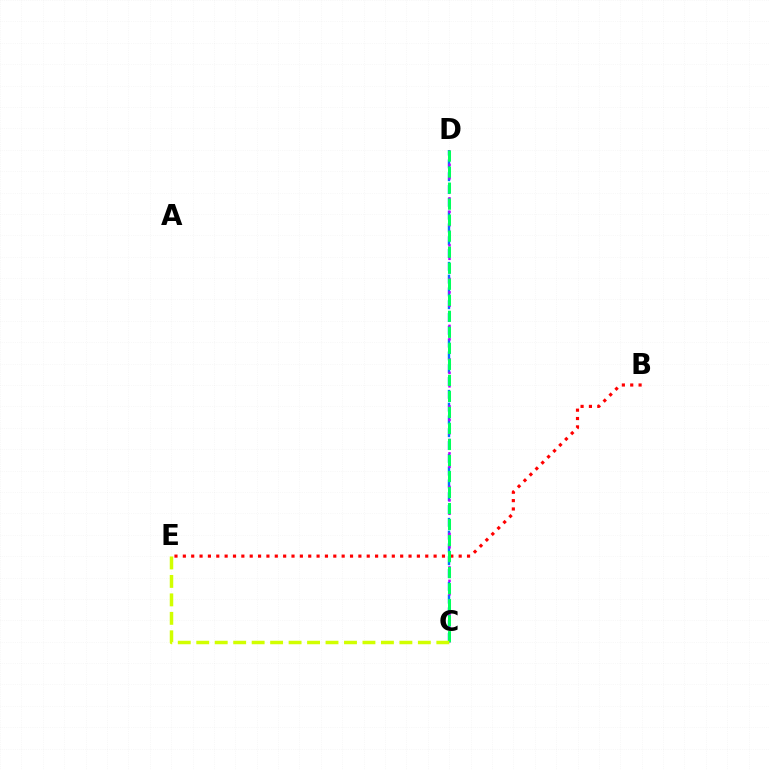{('B', 'E'): [{'color': '#ff0000', 'line_style': 'dotted', 'thickness': 2.27}], ('C', 'D'): [{'color': '#0074ff', 'line_style': 'dashed', 'thickness': 1.74}, {'color': '#b900ff', 'line_style': 'dotted', 'thickness': 1.82}, {'color': '#00ff5c', 'line_style': 'dashed', 'thickness': 2.18}], ('C', 'E'): [{'color': '#d1ff00', 'line_style': 'dashed', 'thickness': 2.51}]}